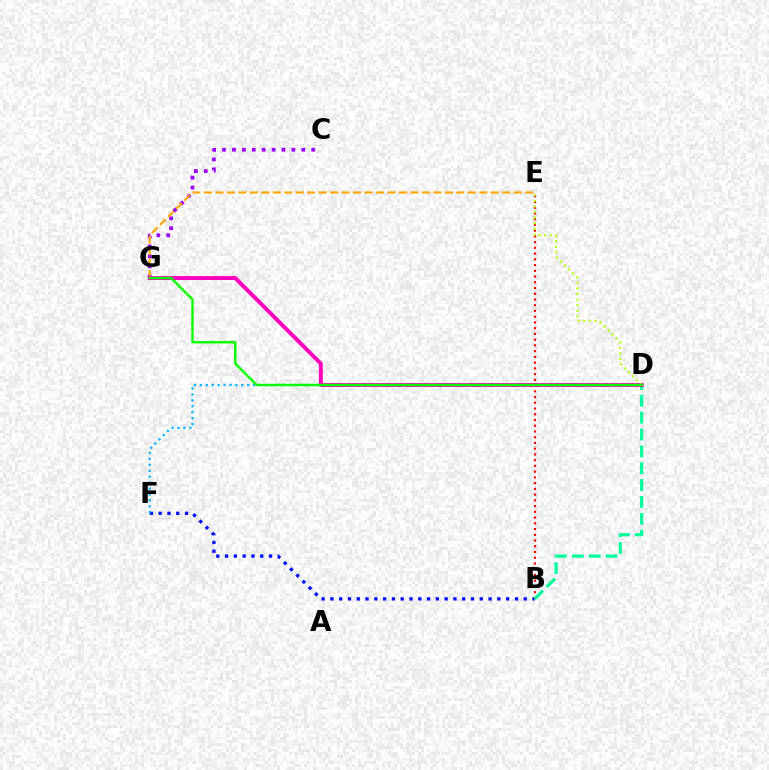{('B', 'F'): [{'color': '#0010ff', 'line_style': 'dotted', 'thickness': 2.39}], ('C', 'G'): [{'color': '#9b00ff', 'line_style': 'dotted', 'thickness': 2.69}], ('B', 'E'): [{'color': '#ff0000', 'line_style': 'dotted', 'thickness': 1.56}], ('B', 'D'): [{'color': '#00ff9d', 'line_style': 'dashed', 'thickness': 2.29}], ('E', 'G'): [{'color': '#ffa500', 'line_style': 'dashed', 'thickness': 1.56}], ('D', 'F'): [{'color': '#00b5ff', 'line_style': 'dotted', 'thickness': 1.61}], ('D', 'G'): [{'color': '#ff00bd', 'line_style': 'solid', 'thickness': 2.82}, {'color': '#08ff00', 'line_style': 'solid', 'thickness': 1.74}], ('D', 'E'): [{'color': '#b3ff00', 'line_style': 'dotted', 'thickness': 1.52}]}